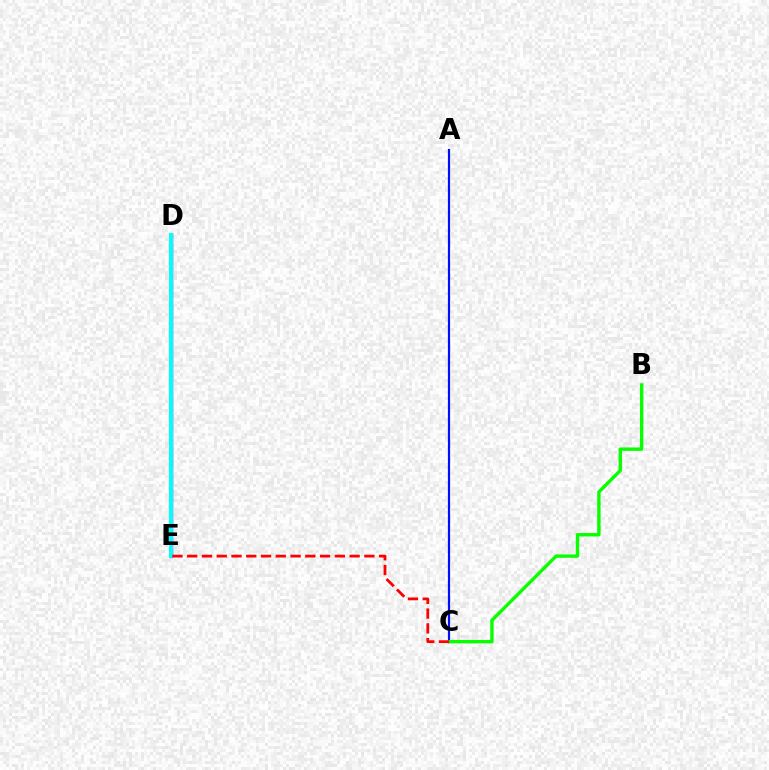{('D', 'E'): [{'color': '#fcf500', 'line_style': 'solid', 'thickness': 1.98}, {'color': '#ee00ff', 'line_style': 'solid', 'thickness': 2.51}, {'color': '#00fff6', 'line_style': 'solid', 'thickness': 2.92}], ('A', 'C'): [{'color': '#0010ff', 'line_style': 'solid', 'thickness': 1.58}], ('B', 'C'): [{'color': '#08ff00', 'line_style': 'solid', 'thickness': 2.43}], ('C', 'E'): [{'color': '#ff0000', 'line_style': 'dashed', 'thickness': 2.01}]}